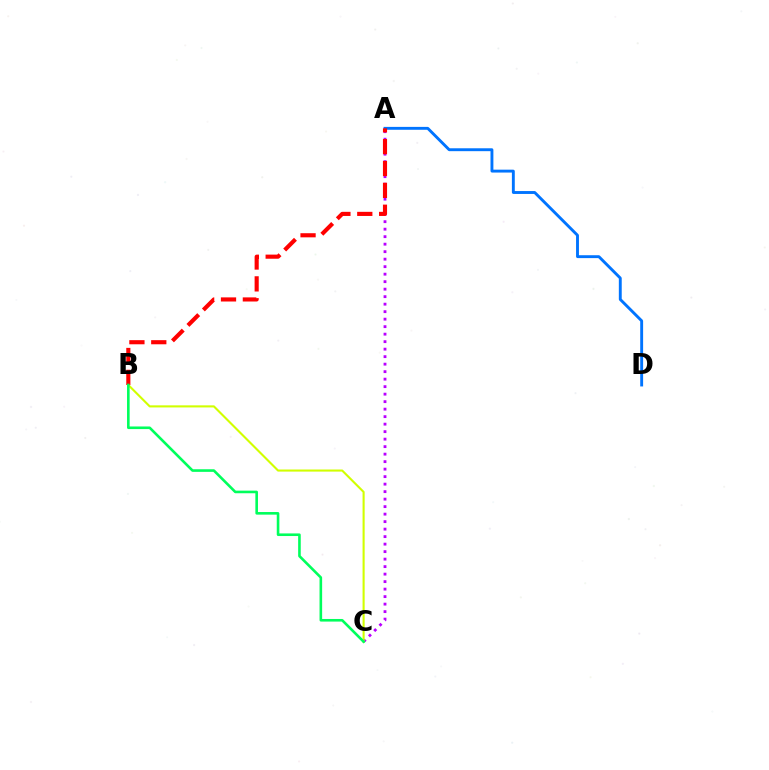{('A', 'C'): [{'color': '#b900ff', 'line_style': 'dotted', 'thickness': 2.04}], ('B', 'C'): [{'color': '#d1ff00', 'line_style': 'solid', 'thickness': 1.51}, {'color': '#00ff5c', 'line_style': 'solid', 'thickness': 1.88}], ('A', 'D'): [{'color': '#0074ff', 'line_style': 'solid', 'thickness': 2.08}], ('A', 'B'): [{'color': '#ff0000', 'line_style': 'dashed', 'thickness': 2.97}]}